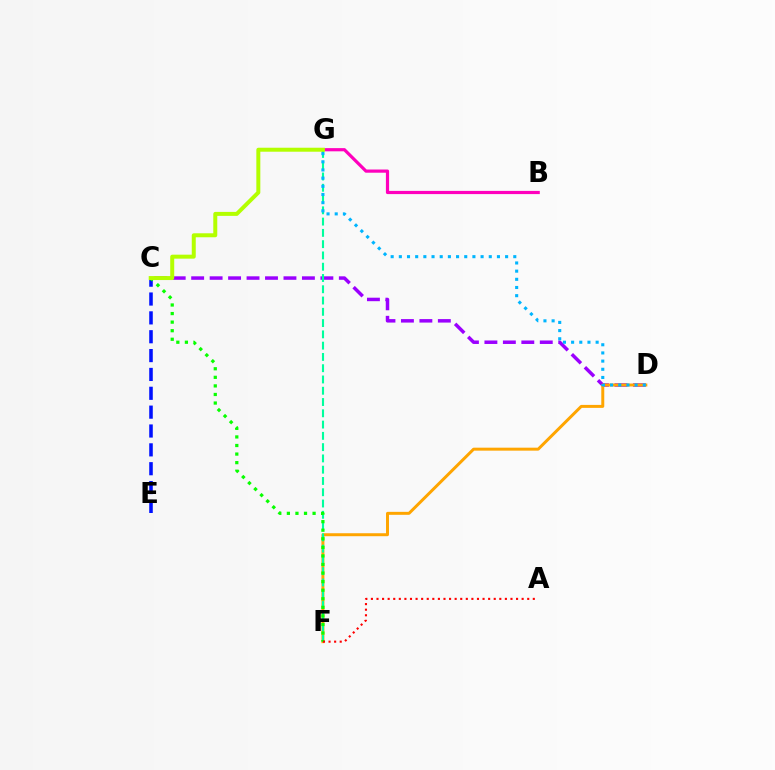{('B', 'G'): [{'color': '#ff00bd', 'line_style': 'solid', 'thickness': 2.3}], ('C', 'E'): [{'color': '#0010ff', 'line_style': 'dashed', 'thickness': 2.56}], ('C', 'D'): [{'color': '#9b00ff', 'line_style': 'dashed', 'thickness': 2.51}], ('D', 'F'): [{'color': '#ffa500', 'line_style': 'solid', 'thickness': 2.14}], ('F', 'G'): [{'color': '#00ff9d', 'line_style': 'dashed', 'thickness': 1.53}], ('C', 'F'): [{'color': '#08ff00', 'line_style': 'dotted', 'thickness': 2.33}], ('C', 'G'): [{'color': '#b3ff00', 'line_style': 'solid', 'thickness': 2.87}], ('D', 'G'): [{'color': '#00b5ff', 'line_style': 'dotted', 'thickness': 2.22}], ('A', 'F'): [{'color': '#ff0000', 'line_style': 'dotted', 'thickness': 1.52}]}